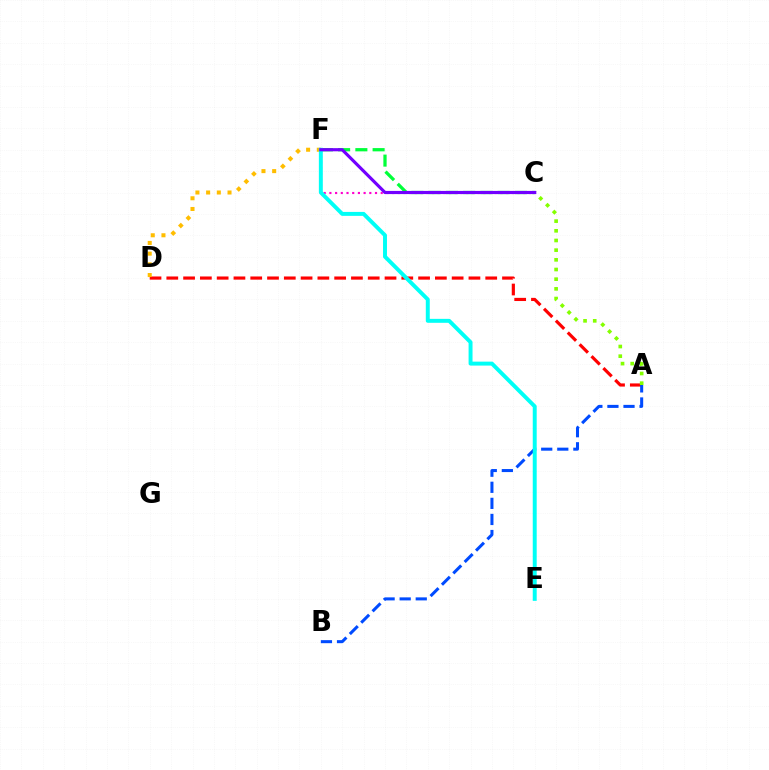{('A', 'D'): [{'color': '#ff0000', 'line_style': 'dashed', 'thickness': 2.28}], ('A', 'B'): [{'color': '#004bff', 'line_style': 'dashed', 'thickness': 2.18}], ('C', 'F'): [{'color': '#00ff39', 'line_style': 'dashed', 'thickness': 2.34}, {'color': '#ff00cf', 'line_style': 'dotted', 'thickness': 1.55}, {'color': '#7200ff', 'line_style': 'solid', 'thickness': 2.27}], ('D', 'F'): [{'color': '#ffbd00', 'line_style': 'dotted', 'thickness': 2.91}], ('A', 'C'): [{'color': '#84ff00', 'line_style': 'dotted', 'thickness': 2.63}], ('E', 'F'): [{'color': '#00fff6', 'line_style': 'solid', 'thickness': 2.84}]}